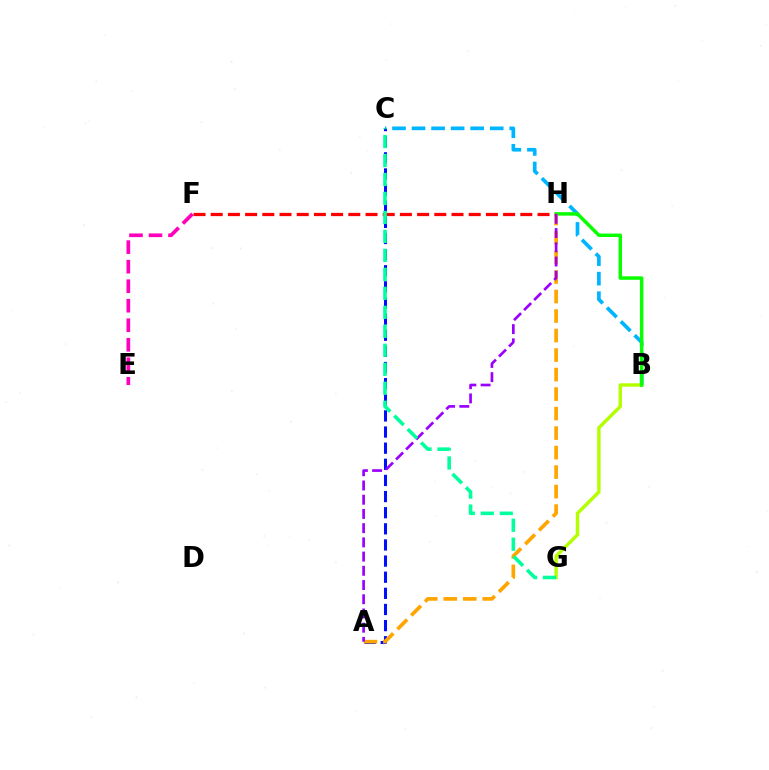{('F', 'H'): [{'color': '#ff0000', 'line_style': 'dashed', 'thickness': 2.34}], ('B', 'C'): [{'color': '#00b5ff', 'line_style': 'dashed', 'thickness': 2.65}], ('B', 'G'): [{'color': '#b3ff00', 'line_style': 'solid', 'thickness': 2.45}], ('B', 'H'): [{'color': '#08ff00', 'line_style': 'solid', 'thickness': 2.5}], ('A', 'C'): [{'color': '#0010ff', 'line_style': 'dashed', 'thickness': 2.19}], ('A', 'H'): [{'color': '#ffa500', 'line_style': 'dashed', 'thickness': 2.65}, {'color': '#9b00ff', 'line_style': 'dashed', 'thickness': 1.93}], ('E', 'F'): [{'color': '#ff00bd', 'line_style': 'dashed', 'thickness': 2.65}], ('C', 'G'): [{'color': '#00ff9d', 'line_style': 'dashed', 'thickness': 2.58}]}